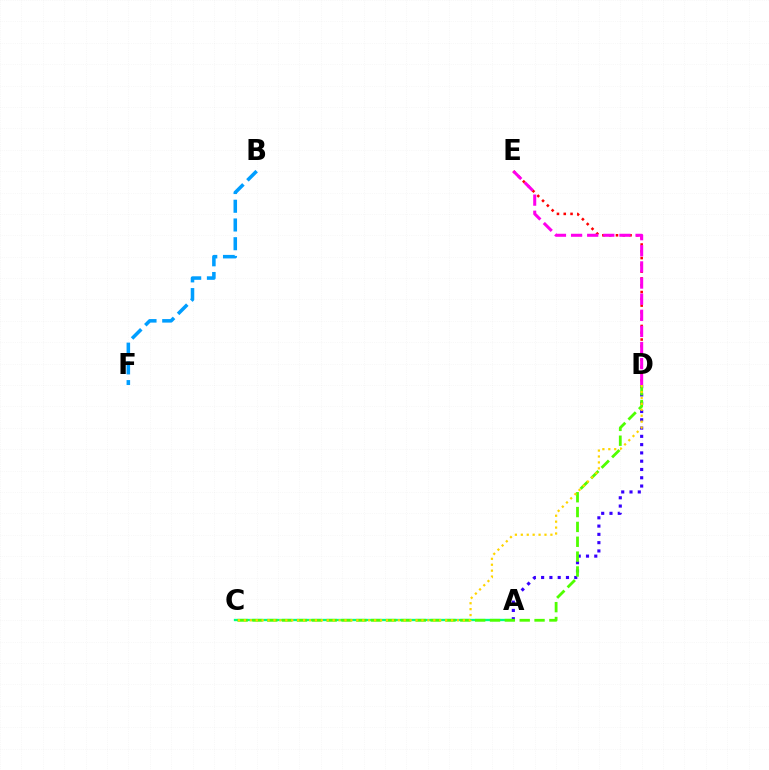{('B', 'F'): [{'color': '#009eff', 'line_style': 'dashed', 'thickness': 2.54}], ('A', 'C'): [{'color': '#00ff86', 'line_style': 'solid', 'thickness': 1.67}], ('A', 'D'): [{'color': '#3700ff', 'line_style': 'dotted', 'thickness': 2.25}], ('C', 'D'): [{'color': '#4fff00', 'line_style': 'dashed', 'thickness': 2.02}, {'color': '#ffd500', 'line_style': 'dotted', 'thickness': 1.61}], ('D', 'E'): [{'color': '#ff0000', 'line_style': 'dotted', 'thickness': 1.84}, {'color': '#ff00ed', 'line_style': 'dashed', 'thickness': 2.19}]}